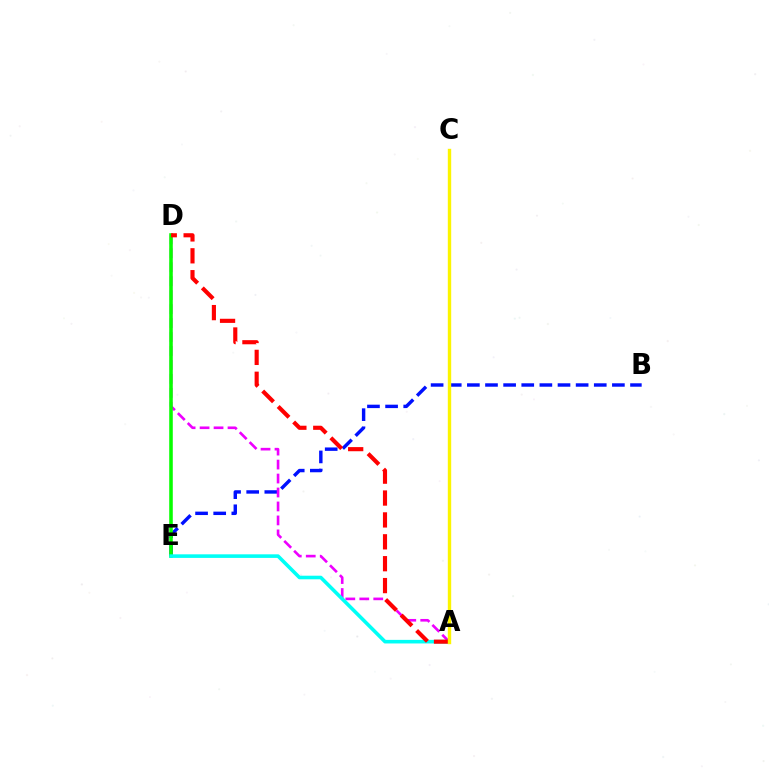{('B', 'E'): [{'color': '#0010ff', 'line_style': 'dashed', 'thickness': 2.46}], ('A', 'D'): [{'color': '#ee00ff', 'line_style': 'dashed', 'thickness': 1.9}, {'color': '#ff0000', 'line_style': 'dashed', 'thickness': 2.97}], ('D', 'E'): [{'color': '#08ff00', 'line_style': 'solid', 'thickness': 2.56}], ('A', 'E'): [{'color': '#00fff6', 'line_style': 'solid', 'thickness': 2.58}], ('A', 'C'): [{'color': '#fcf500', 'line_style': 'solid', 'thickness': 2.44}]}